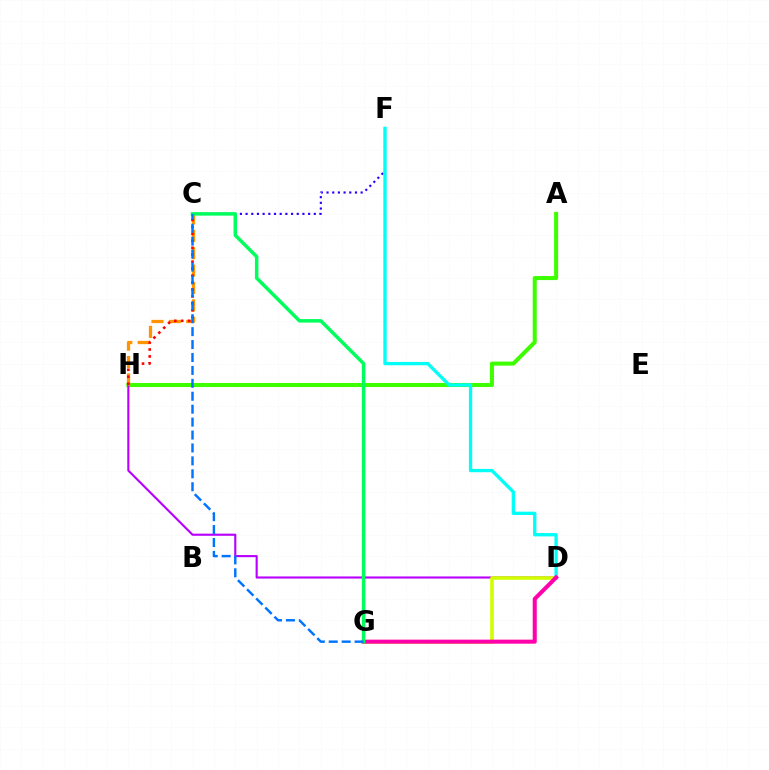{('A', 'H'): [{'color': '#3dff00', 'line_style': 'solid', 'thickness': 2.91}], ('C', 'F'): [{'color': '#2500ff', 'line_style': 'dotted', 'thickness': 1.54}], ('D', 'F'): [{'color': '#00fff6', 'line_style': 'solid', 'thickness': 2.4}], ('D', 'H'): [{'color': '#b900ff', 'line_style': 'solid', 'thickness': 1.53}], ('D', 'G'): [{'color': '#d1ff00', 'line_style': 'solid', 'thickness': 2.61}, {'color': '#ff00ac', 'line_style': 'solid', 'thickness': 2.9}], ('C', 'H'): [{'color': '#ff9400', 'line_style': 'dashed', 'thickness': 2.36}, {'color': '#ff0000', 'line_style': 'dotted', 'thickness': 1.89}], ('C', 'G'): [{'color': '#00ff5c', 'line_style': 'solid', 'thickness': 2.52}, {'color': '#0074ff', 'line_style': 'dashed', 'thickness': 1.76}]}